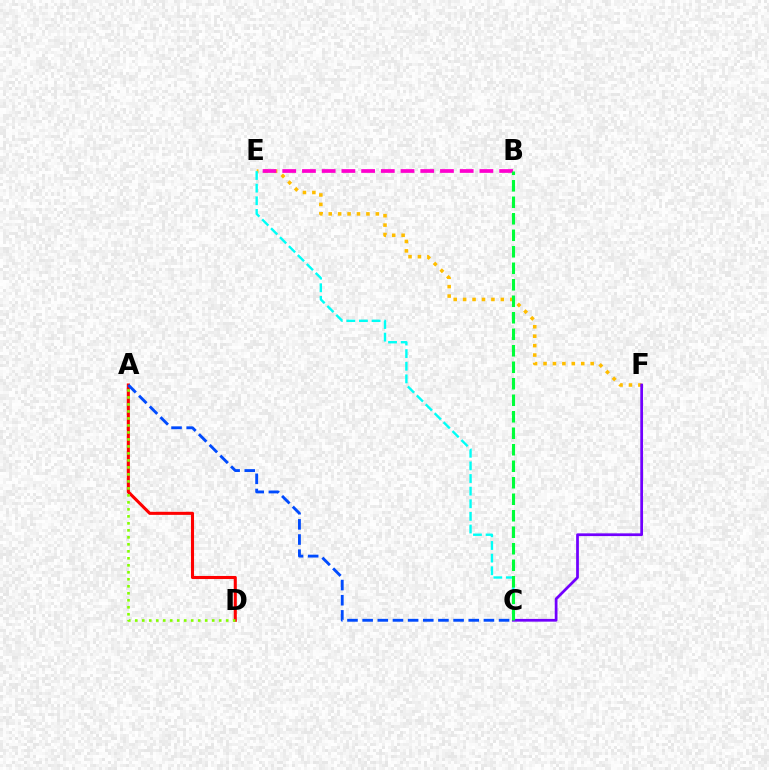{('A', 'D'): [{'color': '#ff0000', 'line_style': 'solid', 'thickness': 2.22}, {'color': '#84ff00', 'line_style': 'dotted', 'thickness': 1.9}], ('E', 'F'): [{'color': '#ffbd00', 'line_style': 'dotted', 'thickness': 2.56}], ('C', 'E'): [{'color': '#00fff6', 'line_style': 'dashed', 'thickness': 1.71}], ('C', 'F'): [{'color': '#7200ff', 'line_style': 'solid', 'thickness': 1.97}], ('B', 'E'): [{'color': '#ff00cf', 'line_style': 'dashed', 'thickness': 2.68}], ('A', 'C'): [{'color': '#004bff', 'line_style': 'dashed', 'thickness': 2.06}], ('B', 'C'): [{'color': '#00ff39', 'line_style': 'dashed', 'thickness': 2.24}]}